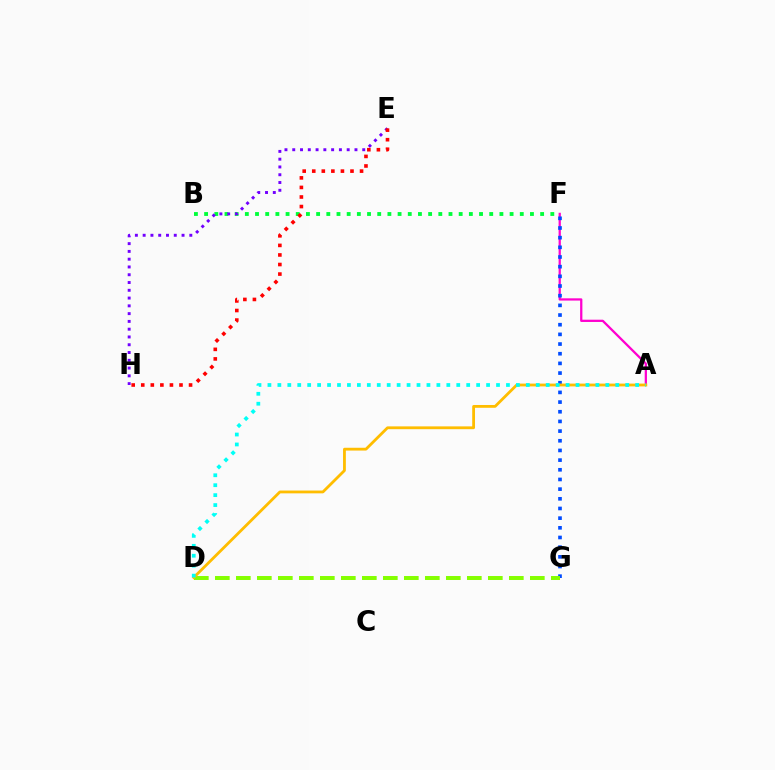{('A', 'F'): [{'color': '#ff00cf', 'line_style': 'solid', 'thickness': 1.63}], ('F', 'G'): [{'color': '#004bff', 'line_style': 'dotted', 'thickness': 2.63}], ('D', 'G'): [{'color': '#84ff00', 'line_style': 'dashed', 'thickness': 2.85}], ('B', 'F'): [{'color': '#00ff39', 'line_style': 'dotted', 'thickness': 2.77}], ('A', 'D'): [{'color': '#ffbd00', 'line_style': 'solid', 'thickness': 2.02}, {'color': '#00fff6', 'line_style': 'dotted', 'thickness': 2.7}], ('E', 'H'): [{'color': '#7200ff', 'line_style': 'dotted', 'thickness': 2.11}, {'color': '#ff0000', 'line_style': 'dotted', 'thickness': 2.6}]}